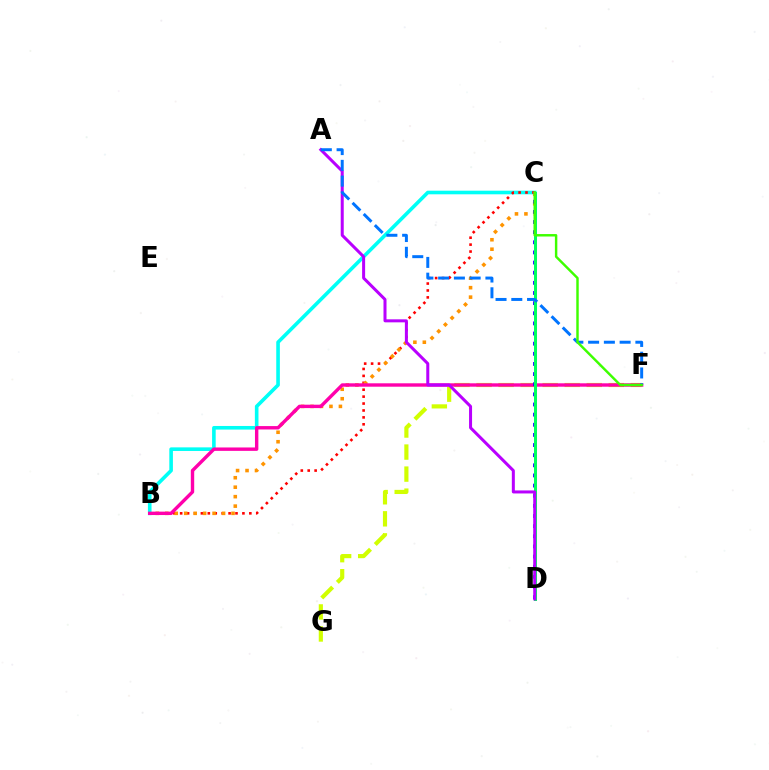{('B', 'C'): [{'color': '#00fff6', 'line_style': 'solid', 'thickness': 2.6}, {'color': '#ff0000', 'line_style': 'dotted', 'thickness': 1.88}, {'color': '#ff9400', 'line_style': 'dotted', 'thickness': 2.57}], ('F', 'G'): [{'color': '#d1ff00', 'line_style': 'dashed', 'thickness': 2.99}], ('B', 'F'): [{'color': '#ff00ac', 'line_style': 'solid', 'thickness': 2.45}], ('C', 'D'): [{'color': '#2500ff', 'line_style': 'dotted', 'thickness': 2.75}, {'color': '#00ff5c', 'line_style': 'solid', 'thickness': 2.17}], ('A', 'D'): [{'color': '#b900ff', 'line_style': 'solid', 'thickness': 2.17}], ('A', 'F'): [{'color': '#0074ff', 'line_style': 'dashed', 'thickness': 2.14}], ('C', 'F'): [{'color': '#3dff00', 'line_style': 'solid', 'thickness': 1.76}]}